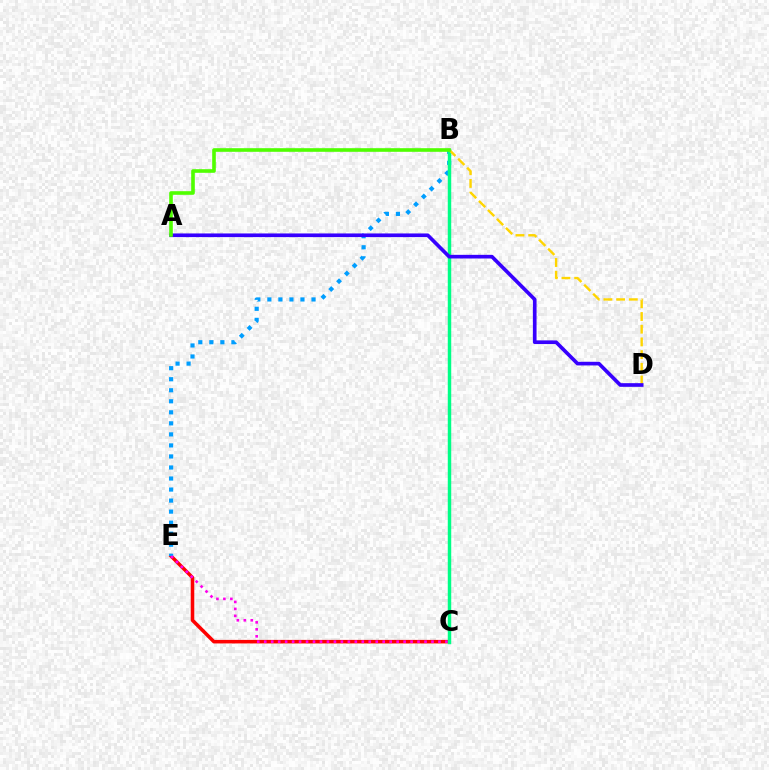{('C', 'E'): [{'color': '#ff0000', 'line_style': 'solid', 'thickness': 2.55}, {'color': '#ff00ed', 'line_style': 'dotted', 'thickness': 1.89}], ('B', 'E'): [{'color': '#009eff', 'line_style': 'dotted', 'thickness': 3.0}], ('B', 'C'): [{'color': '#00ff86', 'line_style': 'solid', 'thickness': 2.49}], ('B', 'D'): [{'color': '#ffd500', 'line_style': 'dashed', 'thickness': 1.73}], ('A', 'D'): [{'color': '#3700ff', 'line_style': 'solid', 'thickness': 2.63}], ('A', 'B'): [{'color': '#4fff00', 'line_style': 'solid', 'thickness': 2.6}]}